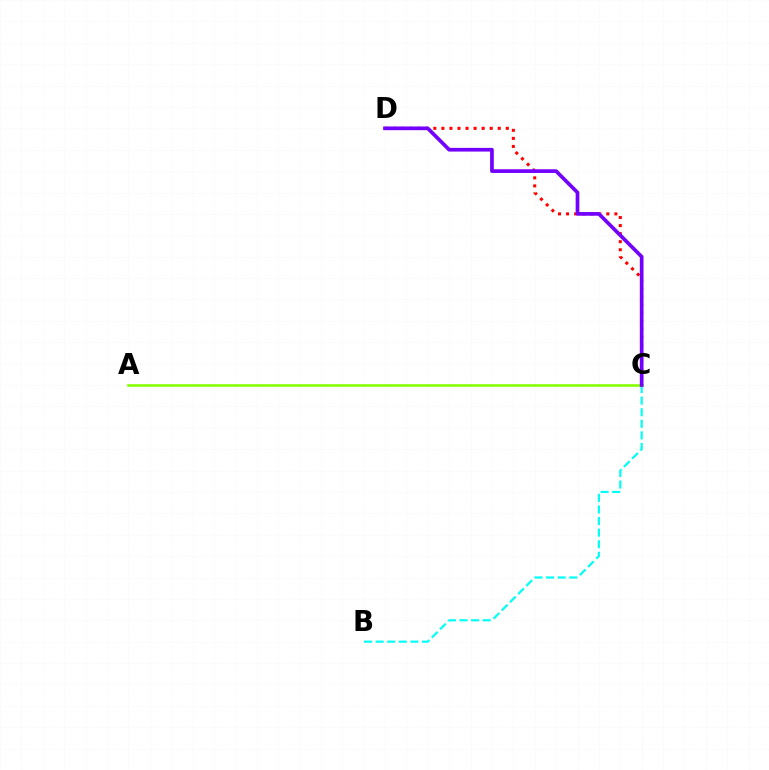{('C', 'D'): [{'color': '#ff0000', 'line_style': 'dotted', 'thickness': 2.19}, {'color': '#7200ff', 'line_style': 'solid', 'thickness': 2.66}], ('B', 'C'): [{'color': '#00fff6', 'line_style': 'dashed', 'thickness': 1.57}], ('A', 'C'): [{'color': '#84ff00', 'line_style': 'solid', 'thickness': 1.86}]}